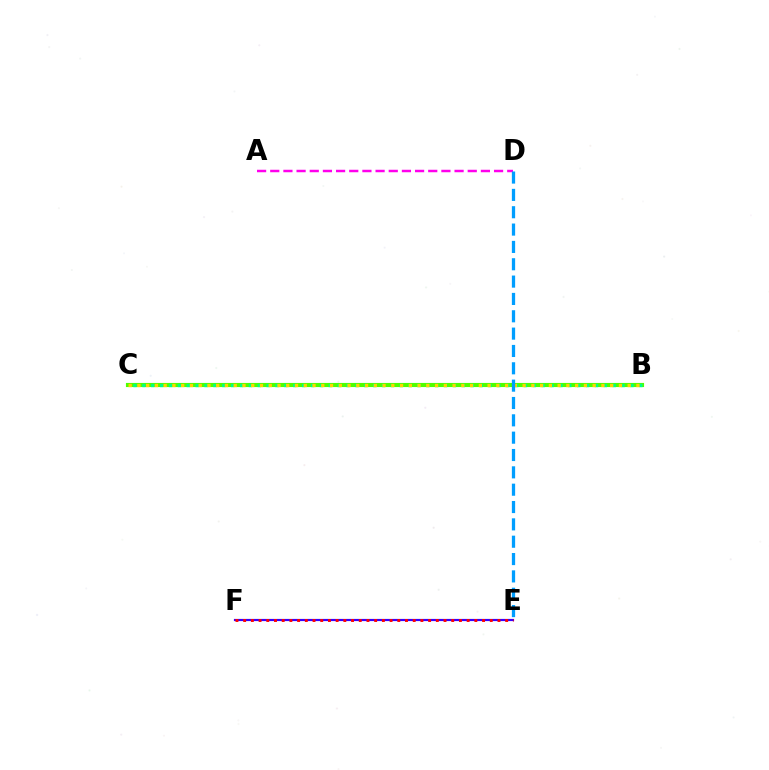{('E', 'F'): [{'color': '#3700ff', 'line_style': 'solid', 'thickness': 1.57}, {'color': '#ff0000', 'line_style': 'dotted', 'thickness': 2.09}], ('A', 'D'): [{'color': '#ff00ed', 'line_style': 'dashed', 'thickness': 1.79}], ('B', 'C'): [{'color': '#4fff00', 'line_style': 'solid', 'thickness': 2.97}, {'color': '#00ff86', 'line_style': 'dotted', 'thickness': 2.41}, {'color': '#ffd500', 'line_style': 'dotted', 'thickness': 2.38}], ('D', 'E'): [{'color': '#009eff', 'line_style': 'dashed', 'thickness': 2.36}]}